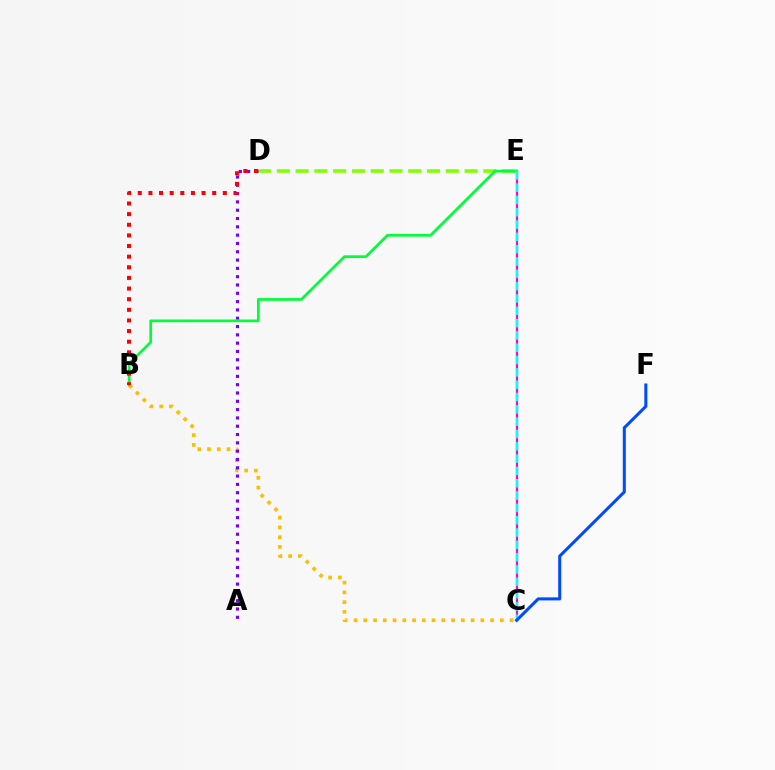{('B', 'C'): [{'color': '#ffbd00', 'line_style': 'dotted', 'thickness': 2.65}], ('D', 'E'): [{'color': '#84ff00', 'line_style': 'dashed', 'thickness': 2.55}], ('A', 'D'): [{'color': '#7200ff', 'line_style': 'dotted', 'thickness': 2.26}], ('C', 'E'): [{'color': '#ff00cf', 'line_style': 'solid', 'thickness': 1.63}, {'color': '#00fff6', 'line_style': 'dashed', 'thickness': 1.67}], ('B', 'E'): [{'color': '#00ff39', 'line_style': 'solid', 'thickness': 1.96}], ('B', 'D'): [{'color': '#ff0000', 'line_style': 'dotted', 'thickness': 2.89}], ('C', 'F'): [{'color': '#004bff', 'line_style': 'solid', 'thickness': 2.19}]}